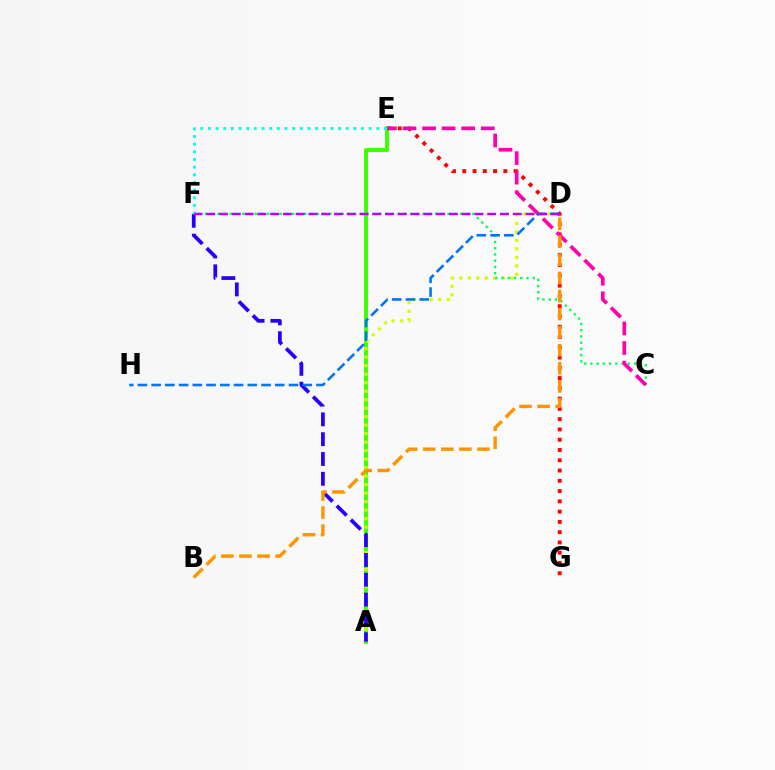{('A', 'E'): [{'color': '#3dff00', 'line_style': 'solid', 'thickness': 2.81}], ('A', 'D'): [{'color': '#d1ff00', 'line_style': 'dotted', 'thickness': 2.31}], ('A', 'F'): [{'color': '#2500ff', 'line_style': 'dashed', 'thickness': 2.69}], ('E', 'G'): [{'color': '#ff0000', 'line_style': 'dotted', 'thickness': 2.79}], ('C', 'F'): [{'color': '#00ff5c', 'line_style': 'dotted', 'thickness': 1.69}], ('C', 'E'): [{'color': '#ff00ac', 'line_style': 'dashed', 'thickness': 2.66}], ('D', 'H'): [{'color': '#0074ff', 'line_style': 'dashed', 'thickness': 1.87}], ('E', 'F'): [{'color': '#00fff6', 'line_style': 'dotted', 'thickness': 2.08}], ('D', 'F'): [{'color': '#b900ff', 'line_style': 'dashed', 'thickness': 1.73}], ('B', 'D'): [{'color': '#ff9400', 'line_style': 'dashed', 'thickness': 2.46}]}